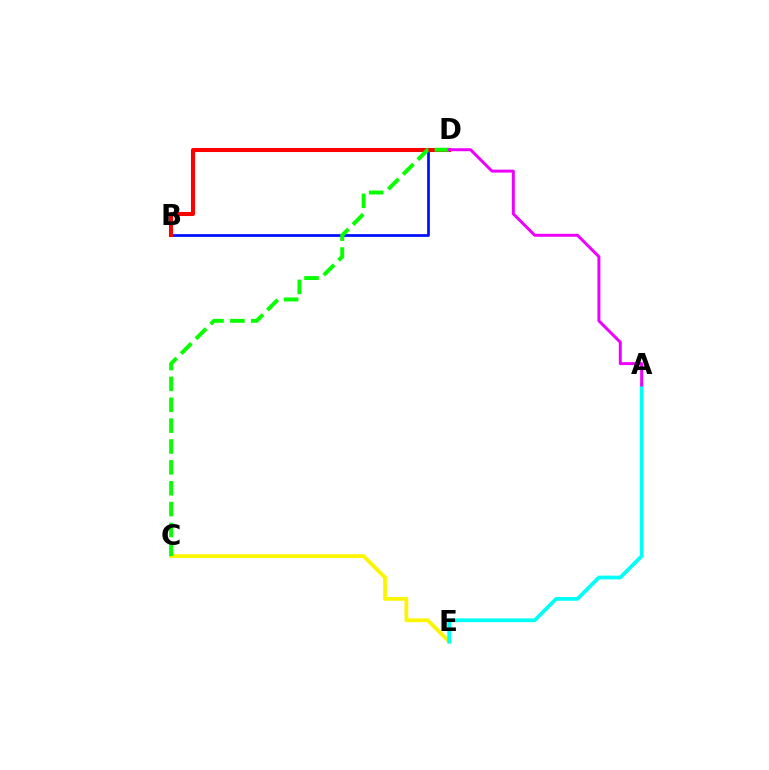{('B', 'D'): [{'color': '#0010ff', 'line_style': 'solid', 'thickness': 1.97}, {'color': '#ff0000', 'line_style': 'solid', 'thickness': 2.92}], ('C', 'E'): [{'color': '#fcf500', 'line_style': 'solid', 'thickness': 2.71}], ('A', 'E'): [{'color': '#00fff6', 'line_style': 'solid', 'thickness': 2.7}], ('C', 'D'): [{'color': '#08ff00', 'line_style': 'dashed', 'thickness': 2.83}], ('A', 'D'): [{'color': '#ee00ff', 'line_style': 'solid', 'thickness': 2.14}]}